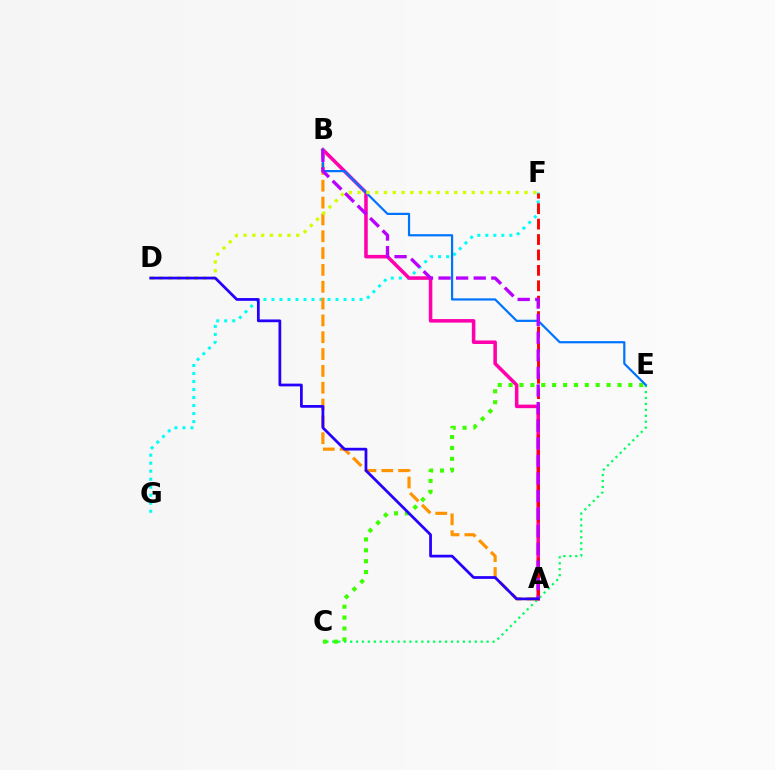{('F', 'G'): [{'color': '#00fff6', 'line_style': 'dotted', 'thickness': 2.18}], ('A', 'B'): [{'color': '#ff00ac', 'line_style': 'solid', 'thickness': 2.55}, {'color': '#ff9400', 'line_style': 'dashed', 'thickness': 2.29}, {'color': '#b900ff', 'line_style': 'dashed', 'thickness': 2.39}], ('A', 'F'): [{'color': '#ff0000', 'line_style': 'dashed', 'thickness': 2.09}], ('C', 'E'): [{'color': '#00ff5c', 'line_style': 'dotted', 'thickness': 1.61}, {'color': '#3dff00', 'line_style': 'dotted', 'thickness': 2.96}], ('B', 'E'): [{'color': '#0074ff', 'line_style': 'solid', 'thickness': 1.59}], ('D', 'F'): [{'color': '#d1ff00', 'line_style': 'dotted', 'thickness': 2.39}], ('A', 'D'): [{'color': '#2500ff', 'line_style': 'solid', 'thickness': 1.98}]}